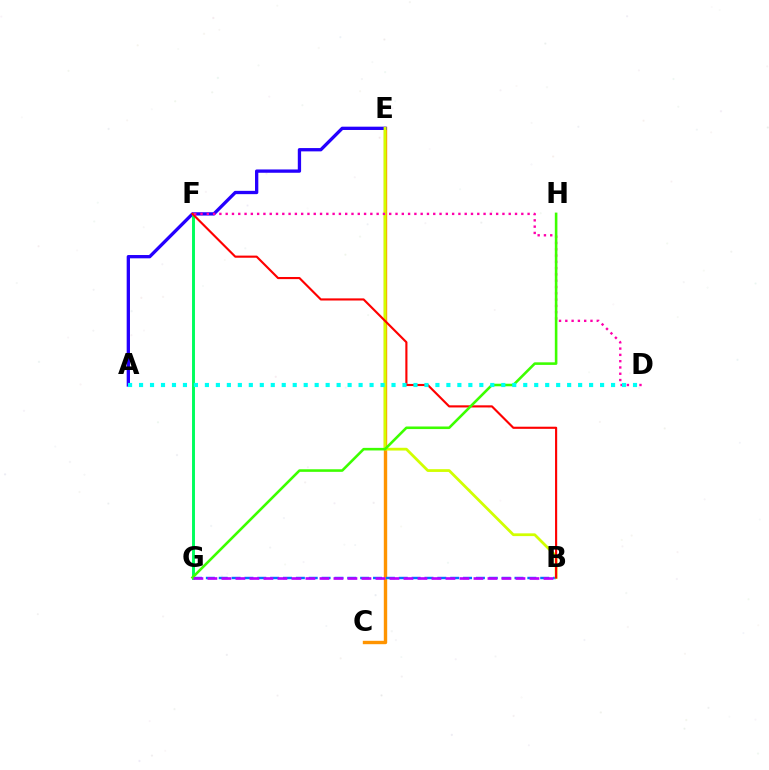{('C', 'E'): [{'color': '#ff9400', 'line_style': 'solid', 'thickness': 2.44}], ('B', 'G'): [{'color': '#0074ff', 'line_style': 'dashed', 'thickness': 1.75}, {'color': '#b900ff', 'line_style': 'dashed', 'thickness': 1.9}], ('A', 'E'): [{'color': '#2500ff', 'line_style': 'solid', 'thickness': 2.38}], ('B', 'E'): [{'color': '#d1ff00', 'line_style': 'solid', 'thickness': 1.99}], ('F', 'G'): [{'color': '#00ff5c', 'line_style': 'solid', 'thickness': 2.12}], ('B', 'F'): [{'color': '#ff0000', 'line_style': 'solid', 'thickness': 1.54}], ('D', 'F'): [{'color': '#ff00ac', 'line_style': 'dotted', 'thickness': 1.71}], ('G', 'H'): [{'color': '#3dff00', 'line_style': 'solid', 'thickness': 1.86}], ('A', 'D'): [{'color': '#00fff6', 'line_style': 'dotted', 'thickness': 2.98}]}